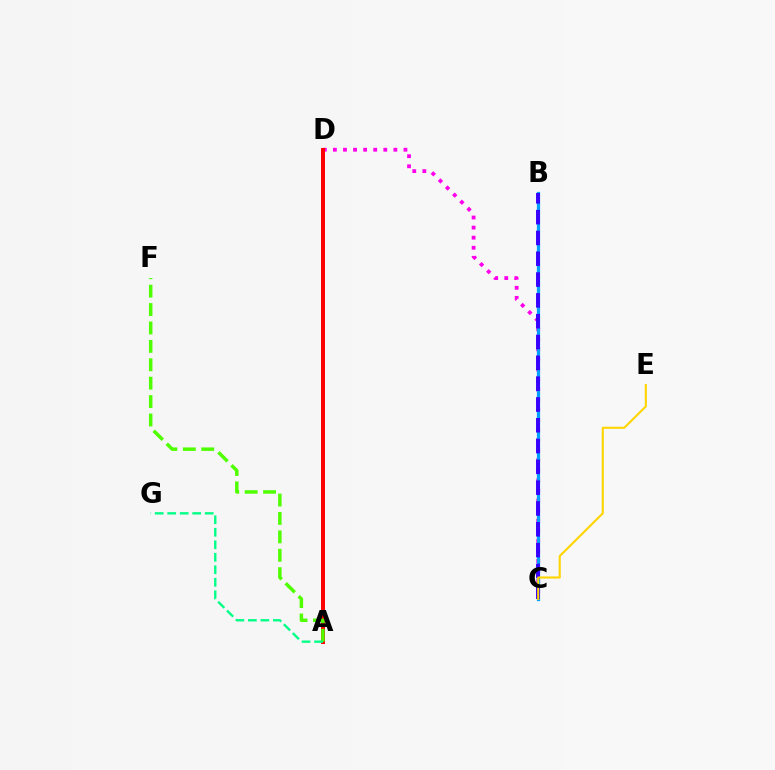{('C', 'D'): [{'color': '#ff00ed', 'line_style': 'dotted', 'thickness': 2.74}], ('B', 'C'): [{'color': '#009eff', 'line_style': 'solid', 'thickness': 2.32}, {'color': '#3700ff', 'line_style': 'dashed', 'thickness': 2.83}], ('C', 'E'): [{'color': '#ffd500', 'line_style': 'solid', 'thickness': 1.51}], ('A', 'D'): [{'color': '#ff0000', 'line_style': 'solid', 'thickness': 2.88}], ('A', 'F'): [{'color': '#4fff00', 'line_style': 'dashed', 'thickness': 2.5}], ('A', 'G'): [{'color': '#00ff86', 'line_style': 'dashed', 'thickness': 1.7}]}